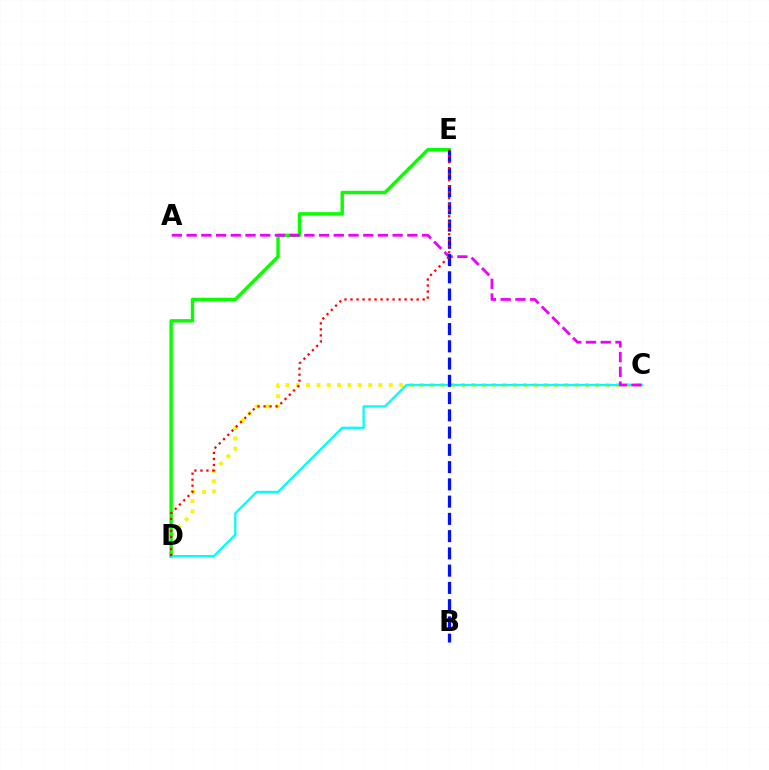{('C', 'D'): [{'color': '#fcf500', 'line_style': 'dotted', 'thickness': 2.81}, {'color': '#00fff6', 'line_style': 'solid', 'thickness': 1.65}], ('D', 'E'): [{'color': '#08ff00', 'line_style': 'solid', 'thickness': 2.46}, {'color': '#ff0000', 'line_style': 'dotted', 'thickness': 1.63}], ('A', 'C'): [{'color': '#ee00ff', 'line_style': 'dashed', 'thickness': 2.0}], ('B', 'E'): [{'color': '#0010ff', 'line_style': 'dashed', 'thickness': 2.34}]}